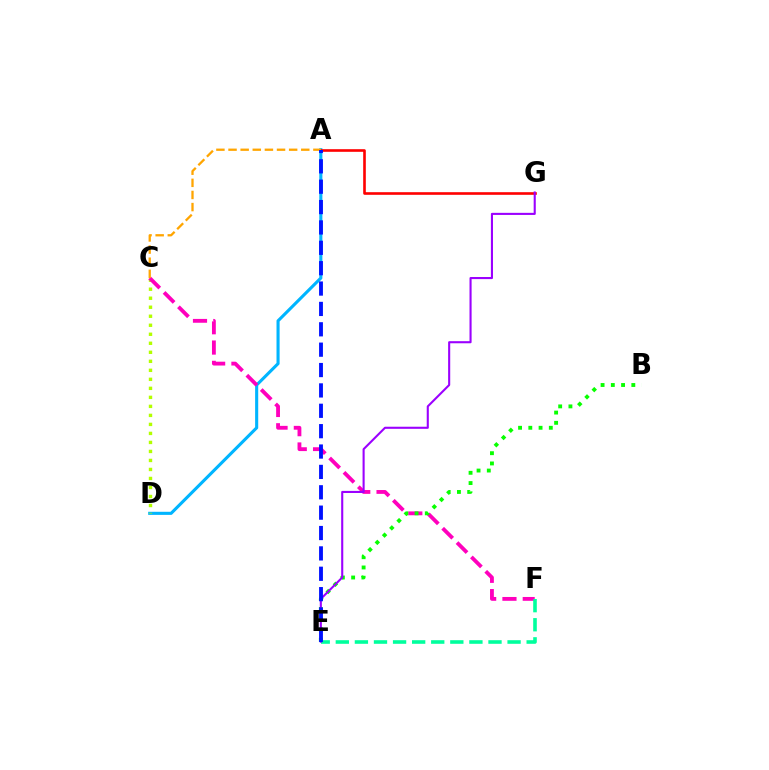{('A', 'D'): [{'color': '#00b5ff', 'line_style': 'solid', 'thickness': 2.23}], ('C', 'D'): [{'color': '#b3ff00', 'line_style': 'dotted', 'thickness': 2.45}], ('C', 'F'): [{'color': '#ff00bd', 'line_style': 'dashed', 'thickness': 2.76}], ('A', 'G'): [{'color': '#ff0000', 'line_style': 'solid', 'thickness': 1.89}], ('B', 'E'): [{'color': '#08ff00', 'line_style': 'dotted', 'thickness': 2.79}], ('E', 'F'): [{'color': '#00ff9d', 'line_style': 'dashed', 'thickness': 2.59}], ('E', 'G'): [{'color': '#9b00ff', 'line_style': 'solid', 'thickness': 1.51}], ('A', 'C'): [{'color': '#ffa500', 'line_style': 'dashed', 'thickness': 1.65}], ('A', 'E'): [{'color': '#0010ff', 'line_style': 'dashed', 'thickness': 2.77}]}